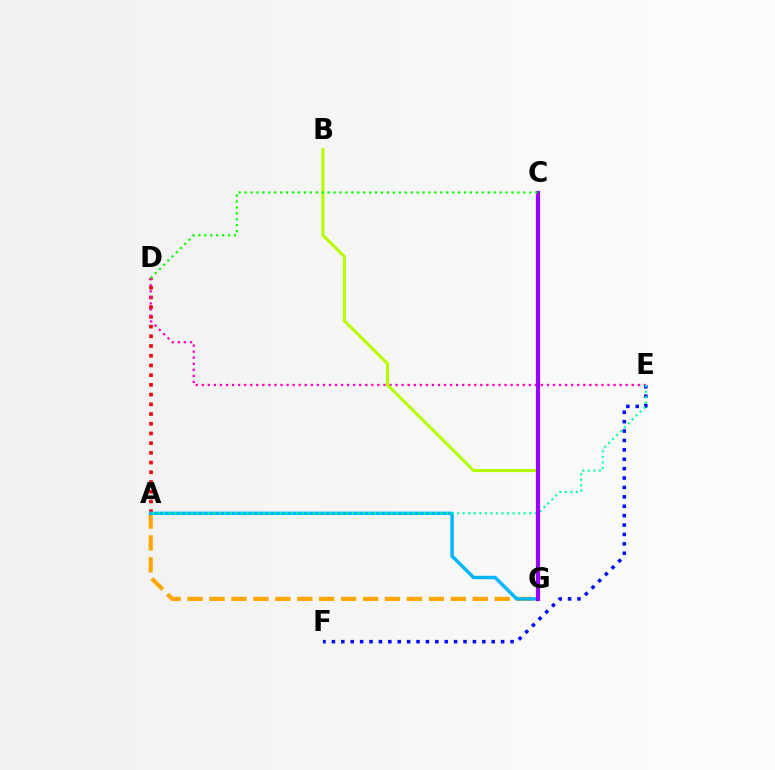{('A', 'G'): [{'color': '#ffa500', 'line_style': 'dashed', 'thickness': 2.98}, {'color': '#00b5ff', 'line_style': 'solid', 'thickness': 2.45}], ('A', 'D'): [{'color': '#ff0000', 'line_style': 'dotted', 'thickness': 2.64}], ('D', 'E'): [{'color': '#ff00bd', 'line_style': 'dotted', 'thickness': 1.65}], ('E', 'F'): [{'color': '#0010ff', 'line_style': 'dotted', 'thickness': 2.55}], ('B', 'G'): [{'color': '#b3ff00', 'line_style': 'solid', 'thickness': 2.23}], ('A', 'E'): [{'color': '#00ff9d', 'line_style': 'dotted', 'thickness': 1.51}], ('C', 'G'): [{'color': '#9b00ff', 'line_style': 'solid', 'thickness': 3.0}], ('C', 'D'): [{'color': '#08ff00', 'line_style': 'dotted', 'thickness': 1.61}]}